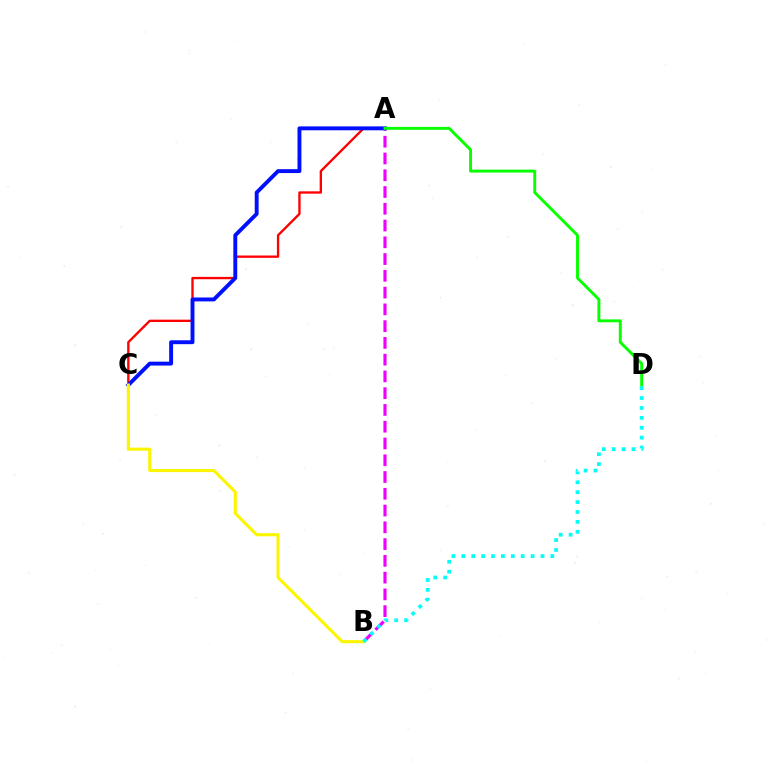{('A', 'B'): [{'color': '#ee00ff', 'line_style': 'dashed', 'thickness': 2.28}], ('A', 'C'): [{'color': '#ff0000', 'line_style': 'solid', 'thickness': 1.69}, {'color': '#0010ff', 'line_style': 'solid', 'thickness': 2.81}], ('A', 'D'): [{'color': '#08ff00', 'line_style': 'solid', 'thickness': 2.1}], ('B', 'C'): [{'color': '#fcf500', 'line_style': 'solid', 'thickness': 2.22}], ('B', 'D'): [{'color': '#00fff6', 'line_style': 'dotted', 'thickness': 2.69}]}